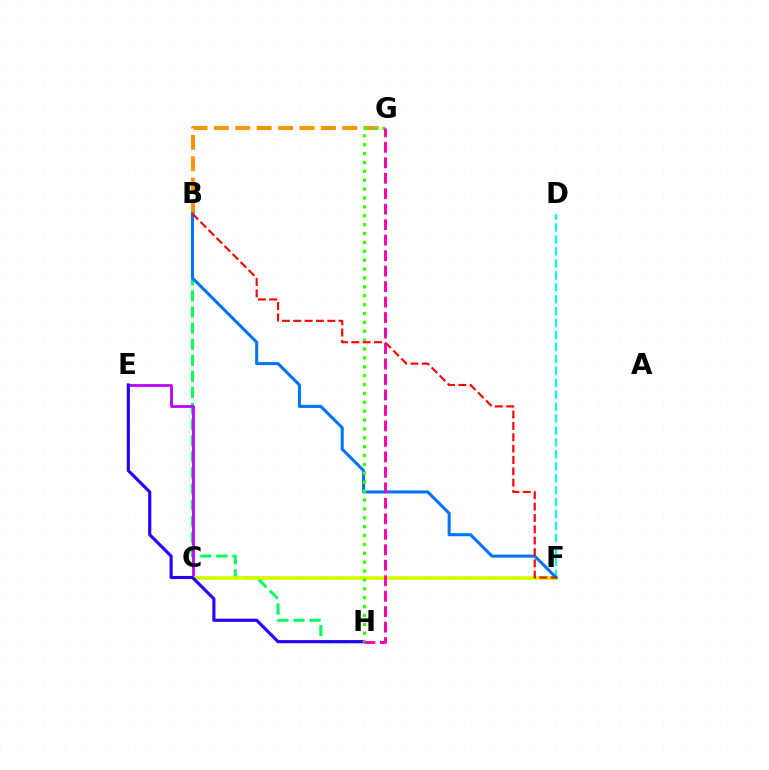{('B', 'H'): [{'color': '#00ff5c', 'line_style': 'dashed', 'thickness': 2.19}], ('C', 'E'): [{'color': '#b900ff', 'line_style': 'solid', 'thickness': 2.01}], ('D', 'F'): [{'color': '#00fff6', 'line_style': 'dashed', 'thickness': 1.62}], ('B', 'G'): [{'color': '#ff9400', 'line_style': 'dashed', 'thickness': 2.91}], ('C', 'F'): [{'color': '#d1ff00', 'line_style': 'solid', 'thickness': 2.63}], ('E', 'H'): [{'color': '#2500ff', 'line_style': 'solid', 'thickness': 2.26}], ('B', 'F'): [{'color': '#0074ff', 'line_style': 'solid', 'thickness': 2.2}, {'color': '#ff0000', 'line_style': 'dashed', 'thickness': 1.54}], ('G', 'H'): [{'color': '#3dff00', 'line_style': 'dotted', 'thickness': 2.41}, {'color': '#ff00ac', 'line_style': 'dashed', 'thickness': 2.1}]}